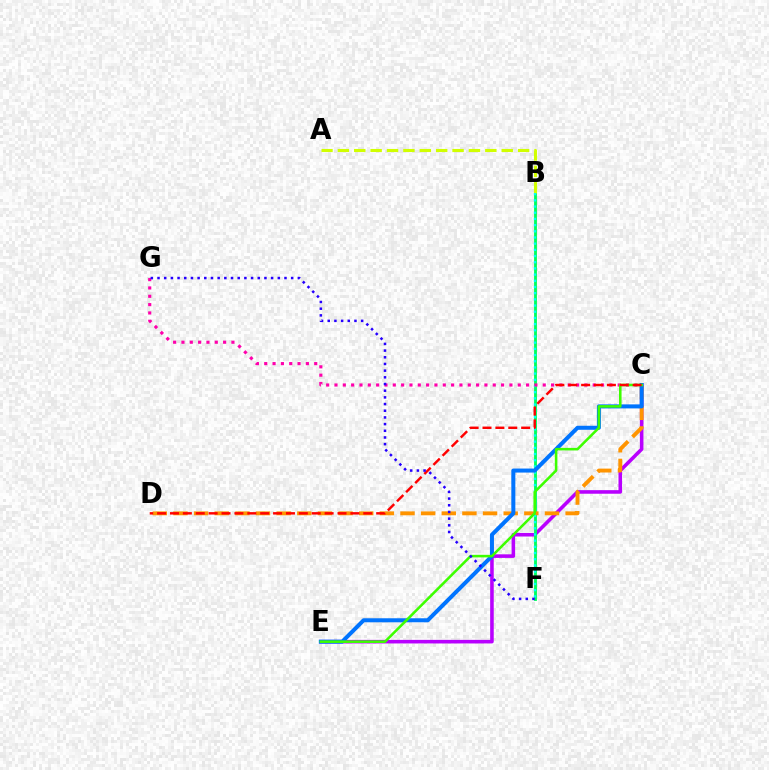{('C', 'E'): [{'color': '#b900ff', 'line_style': 'solid', 'thickness': 2.58}, {'color': '#0074ff', 'line_style': 'solid', 'thickness': 2.89}, {'color': '#3dff00', 'line_style': 'solid', 'thickness': 1.84}], ('B', 'F'): [{'color': '#00ff5c', 'line_style': 'solid', 'thickness': 2.05}, {'color': '#00fff6', 'line_style': 'dotted', 'thickness': 1.68}], ('C', 'D'): [{'color': '#ff9400', 'line_style': 'dashed', 'thickness': 2.8}, {'color': '#ff0000', 'line_style': 'dashed', 'thickness': 1.75}], ('A', 'B'): [{'color': '#d1ff00', 'line_style': 'dashed', 'thickness': 2.23}], ('C', 'G'): [{'color': '#ff00ac', 'line_style': 'dotted', 'thickness': 2.26}], ('F', 'G'): [{'color': '#2500ff', 'line_style': 'dotted', 'thickness': 1.82}]}